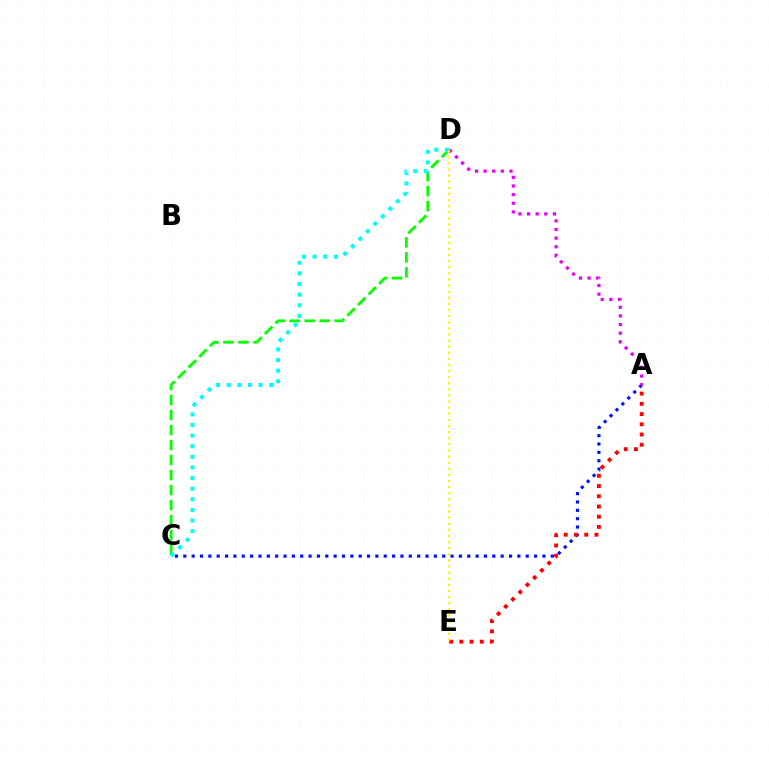{('A', 'C'): [{'color': '#0010ff', 'line_style': 'dotted', 'thickness': 2.27}], ('C', 'D'): [{'color': '#08ff00', 'line_style': 'dashed', 'thickness': 2.04}, {'color': '#00fff6', 'line_style': 'dotted', 'thickness': 2.88}], ('A', 'E'): [{'color': '#ff0000', 'line_style': 'dotted', 'thickness': 2.78}], ('A', 'D'): [{'color': '#ee00ff', 'line_style': 'dotted', 'thickness': 2.34}], ('D', 'E'): [{'color': '#fcf500', 'line_style': 'dotted', 'thickness': 1.66}]}